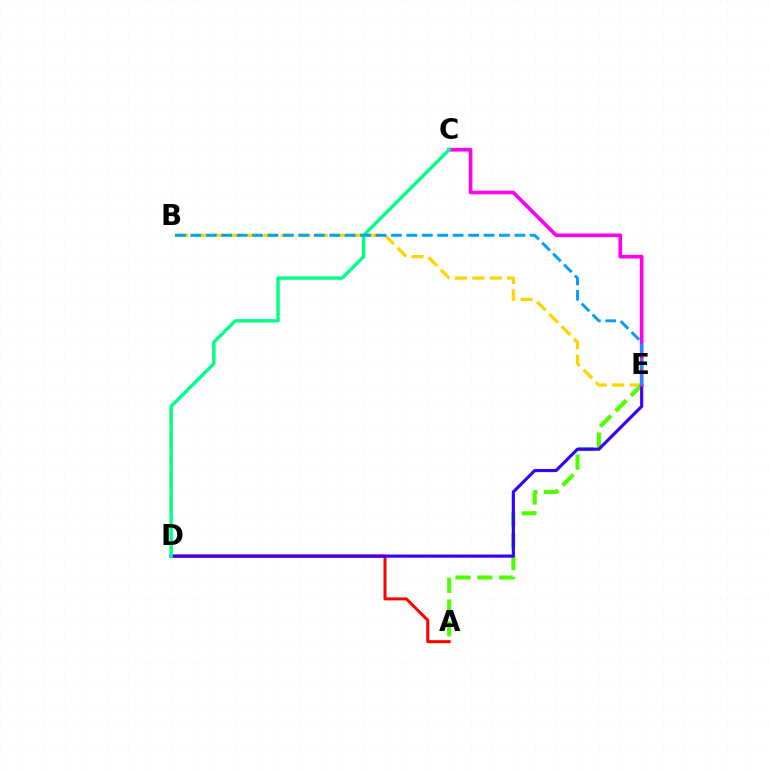{('A', 'D'): [{'color': '#ff0000', 'line_style': 'solid', 'thickness': 2.17}], ('B', 'E'): [{'color': '#ffd500', 'line_style': 'dashed', 'thickness': 2.37}, {'color': '#009eff', 'line_style': 'dashed', 'thickness': 2.1}], ('A', 'E'): [{'color': '#4fff00', 'line_style': 'dashed', 'thickness': 2.95}], ('D', 'E'): [{'color': '#3700ff', 'line_style': 'solid', 'thickness': 2.27}], ('C', 'E'): [{'color': '#ff00ed', 'line_style': 'solid', 'thickness': 2.62}], ('C', 'D'): [{'color': '#00ff86', 'line_style': 'solid', 'thickness': 2.44}]}